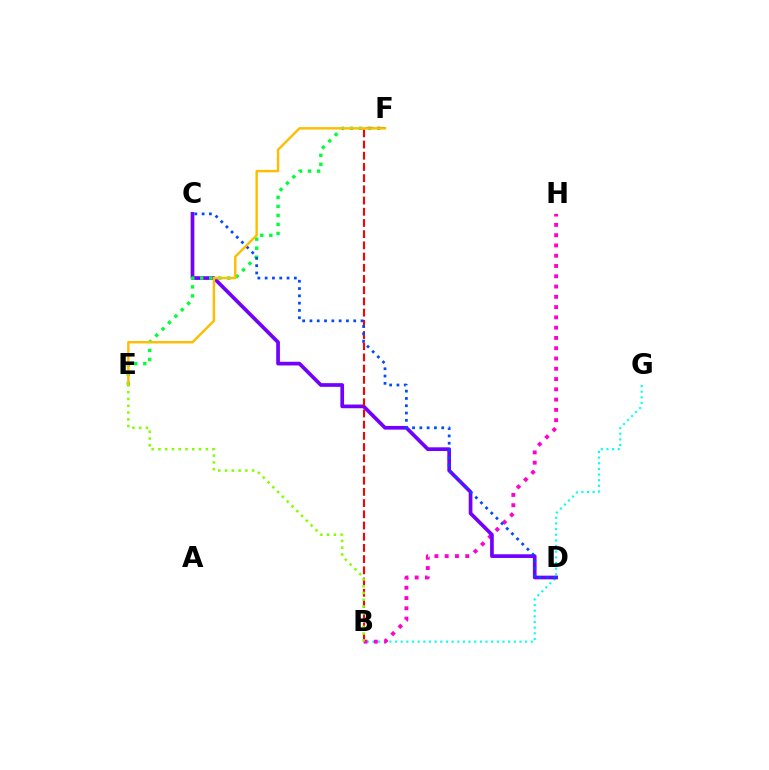{('B', 'G'): [{'color': '#00fff6', 'line_style': 'dotted', 'thickness': 1.54}], ('B', 'H'): [{'color': '#ff00cf', 'line_style': 'dotted', 'thickness': 2.79}], ('C', 'D'): [{'color': '#7200ff', 'line_style': 'solid', 'thickness': 2.66}, {'color': '#004bff', 'line_style': 'dotted', 'thickness': 1.98}], ('E', 'F'): [{'color': '#00ff39', 'line_style': 'dotted', 'thickness': 2.45}, {'color': '#ffbd00', 'line_style': 'solid', 'thickness': 1.74}], ('B', 'F'): [{'color': '#ff0000', 'line_style': 'dashed', 'thickness': 1.52}], ('B', 'E'): [{'color': '#84ff00', 'line_style': 'dotted', 'thickness': 1.84}]}